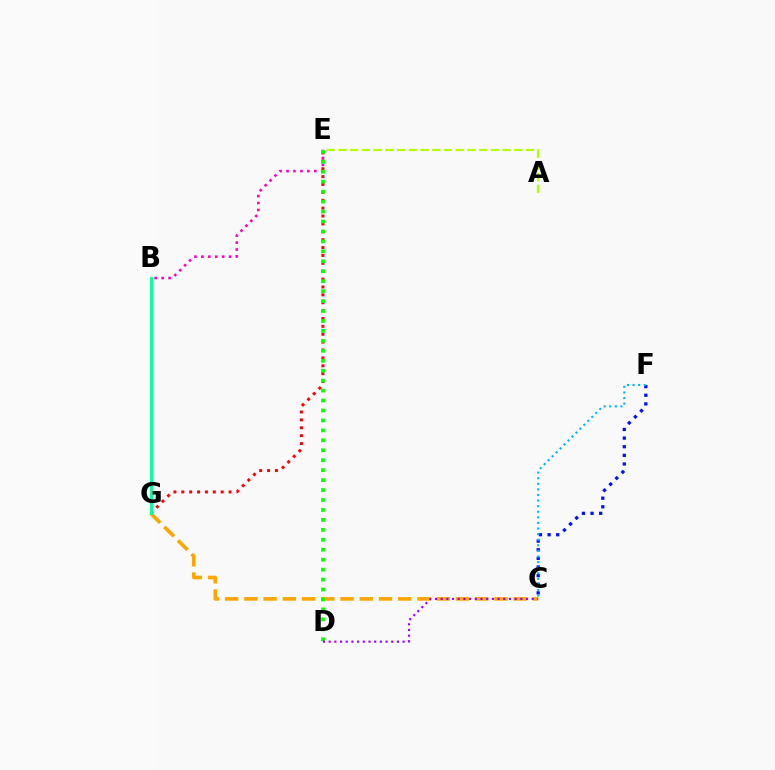{('C', 'G'): [{'color': '#ffa500', 'line_style': 'dashed', 'thickness': 2.61}], ('C', 'F'): [{'color': '#0010ff', 'line_style': 'dotted', 'thickness': 2.34}, {'color': '#00b5ff', 'line_style': 'dotted', 'thickness': 1.52}], ('B', 'E'): [{'color': '#ff00bd', 'line_style': 'dotted', 'thickness': 1.88}], ('E', 'G'): [{'color': '#ff0000', 'line_style': 'dotted', 'thickness': 2.14}], ('D', 'E'): [{'color': '#08ff00', 'line_style': 'dotted', 'thickness': 2.7}], ('B', 'G'): [{'color': '#00ff9d', 'line_style': 'solid', 'thickness': 2.09}], ('A', 'E'): [{'color': '#b3ff00', 'line_style': 'dashed', 'thickness': 1.59}], ('C', 'D'): [{'color': '#9b00ff', 'line_style': 'dotted', 'thickness': 1.55}]}